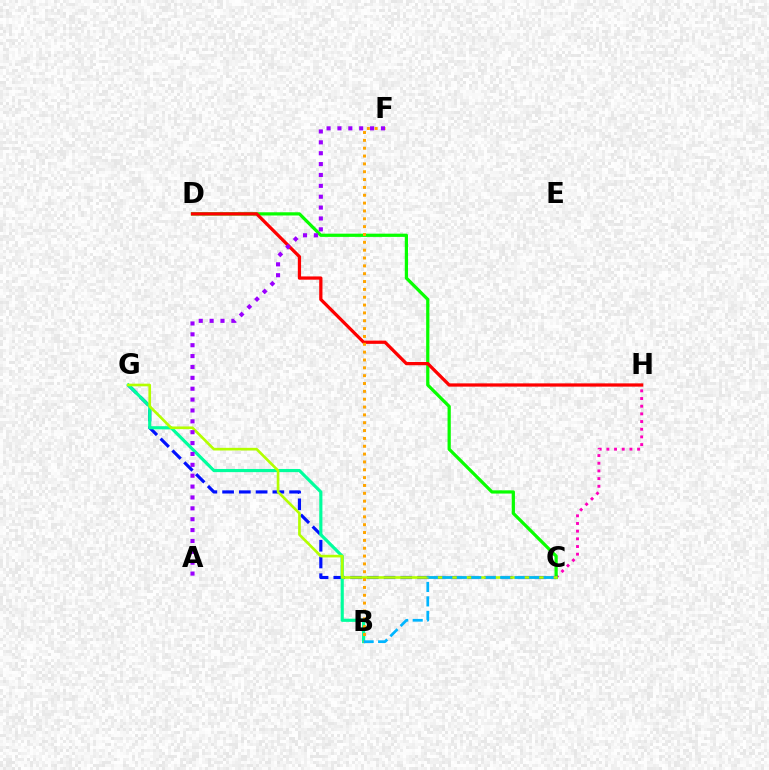{('C', 'H'): [{'color': '#ff00bd', 'line_style': 'dotted', 'thickness': 2.09}], ('C', 'D'): [{'color': '#08ff00', 'line_style': 'solid', 'thickness': 2.32}], ('C', 'G'): [{'color': '#0010ff', 'line_style': 'dashed', 'thickness': 2.28}, {'color': '#b3ff00', 'line_style': 'solid', 'thickness': 1.9}], ('B', 'G'): [{'color': '#00ff9d', 'line_style': 'solid', 'thickness': 2.27}], ('D', 'H'): [{'color': '#ff0000', 'line_style': 'solid', 'thickness': 2.34}], ('B', 'F'): [{'color': '#ffa500', 'line_style': 'dotted', 'thickness': 2.13}], ('B', 'C'): [{'color': '#00b5ff', 'line_style': 'dashed', 'thickness': 1.97}], ('A', 'F'): [{'color': '#9b00ff', 'line_style': 'dotted', 'thickness': 2.95}]}